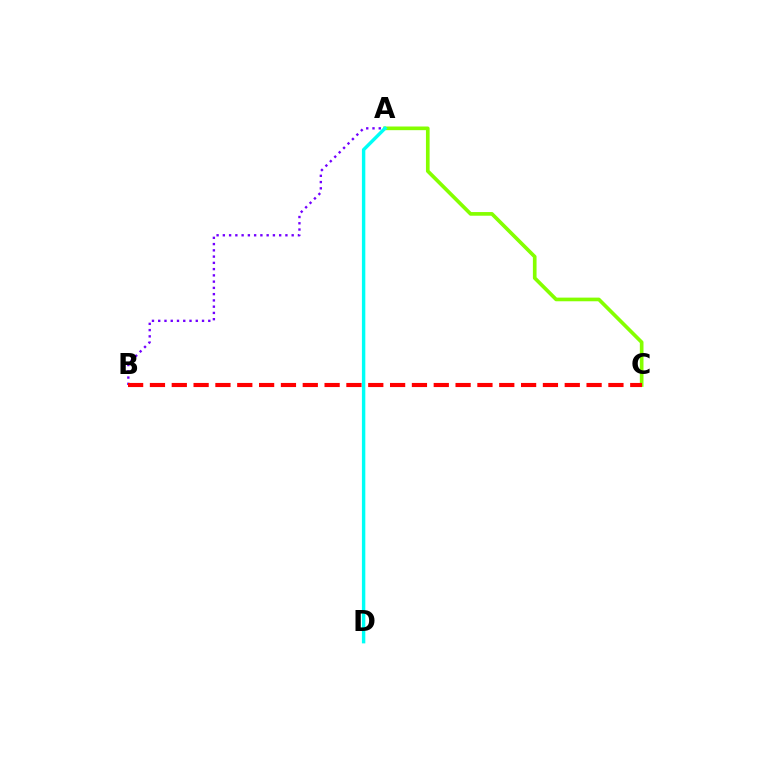{('A', 'B'): [{'color': '#7200ff', 'line_style': 'dotted', 'thickness': 1.7}], ('A', 'C'): [{'color': '#84ff00', 'line_style': 'solid', 'thickness': 2.64}], ('A', 'D'): [{'color': '#00fff6', 'line_style': 'solid', 'thickness': 2.46}], ('B', 'C'): [{'color': '#ff0000', 'line_style': 'dashed', 'thickness': 2.97}]}